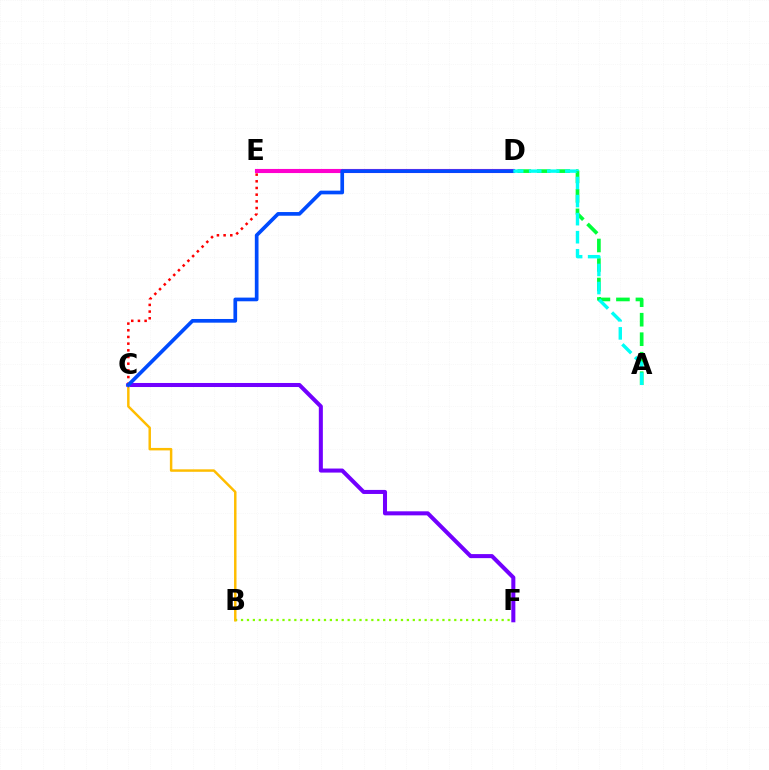{('D', 'E'): [{'color': '#ff00cf', 'line_style': 'solid', 'thickness': 2.95}], ('B', 'F'): [{'color': '#84ff00', 'line_style': 'dotted', 'thickness': 1.61}], ('A', 'D'): [{'color': '#00ff39', 'line_style': 'dashed', 'thickness': 2.65}, {'color': '#00fff6', 'line_style': 'dashed', 'thickness': 2.45}], ('C', 'F'): [{'color': '#7200ff', 'line_style': 'solid', 'thickness': 2.91}], ('C', 'E'): [{'color': '#ff0000', 'line_style': 'dotted', 'thickness': 1.82}], ('B', 'C'): [{'color': '#ffbd00', 'line_style': 'solid', 'thickness': 1.78}], ('C', 'D'): [{'color': '#004bff', 'line_style': 'solid', 'thickness': 2.65}]}